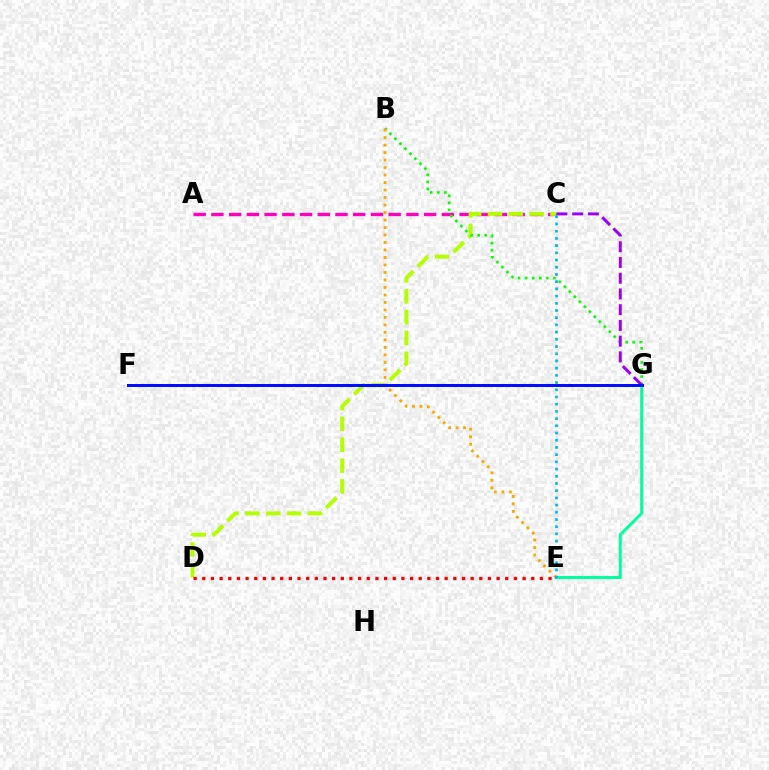{('E', 'G'): [{'color': '#00ff9d', 'line_style': 'solid', 'thickness': 2.14}], ('A', 'C'): [{'color': '#ff00bd', 'line_style': 'dashed', 'thickness': 2.41}], ('C', 'D'): [{'color': '#b3ff00', 'line_style': 'dashed', 'thickness': 2.83}], ('B', 'G'): [{'color': '#08ff00', 'line_style': 'dotted', 'thickness': 1.92}], ('C', 'G'): [{'color': '#9b00ff', 'line_style': 'dashed', 'thickness': 2.14}], ('B', 'E'): [{'color': '#ffa500', 'line_style': 'dotted', 'thickness': 2.04}], ('F', 'G'): [{'color': '#0010ff', 'line_style': 'solid', 'thickness': 2.16}], ('D', 'E'): [{'color': '#ff0000', 'line_style': 'dotted', 'thickness': 2.35}], ('C', 'E'): [{'color': '#00b5ff', 'line_style': 'dotted', 'thickness': 1.96}]}